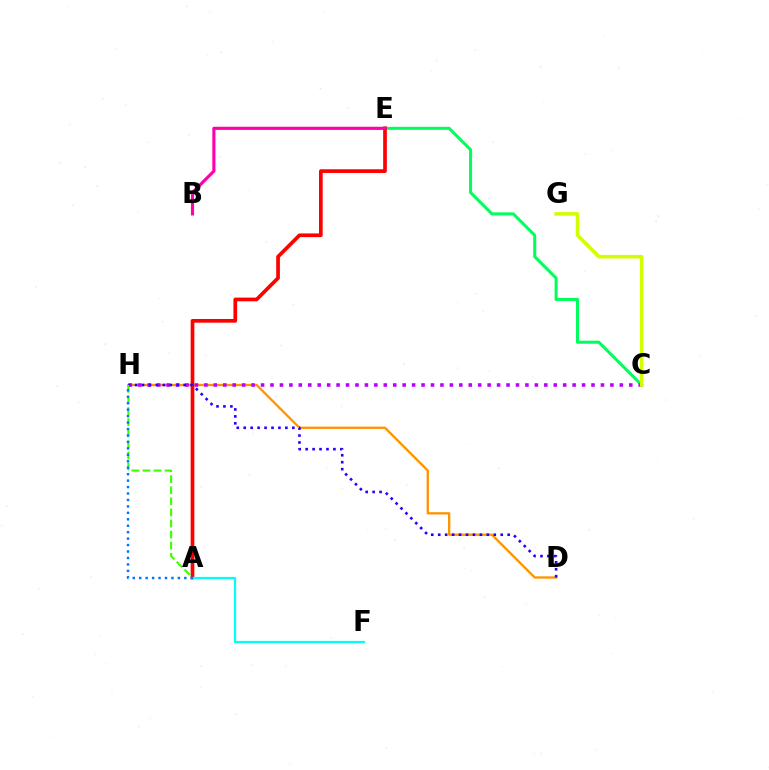{('C', 'E'): [{'color': '#00ff5c', 'line_style': 'solid', 'thickness': 2.19}], ('D', 'H'): [{'color': '#ff9400', 'line_style': 'solid', 'thickness': 1.67}, {'color': '#2500ff', 'line_style': 'dotted', 'thickness': 1.89}], ('A', 'E'): [{'color': '#ff0000', 'line_style': 'solid', 'thickness': 2.66}], ('C', 'H'): [{'color': '#b900ff', 'line_style': 'dotted', 'thickness': 2.57}], ('A', 'F'): [{'color': '#00fff6', 'line_style': 'solid', 'thickness': 1.62}], ('A', 'H'): [{'color': '#3dff00', 'line_style': 'dashed', 'thickness': 1.51}, {'color': '#0074ff', 'line_style': 'dotted', 'thickness': 1.75}], ('C', 'G'): [{'color': '#d1ff00', 'line_style': 'solid', 'thickness': 2.56}], ('B', 'E'): [{'color': '#ff00ac', 'line_style': 'solid', 'thickness': 2.26}]}